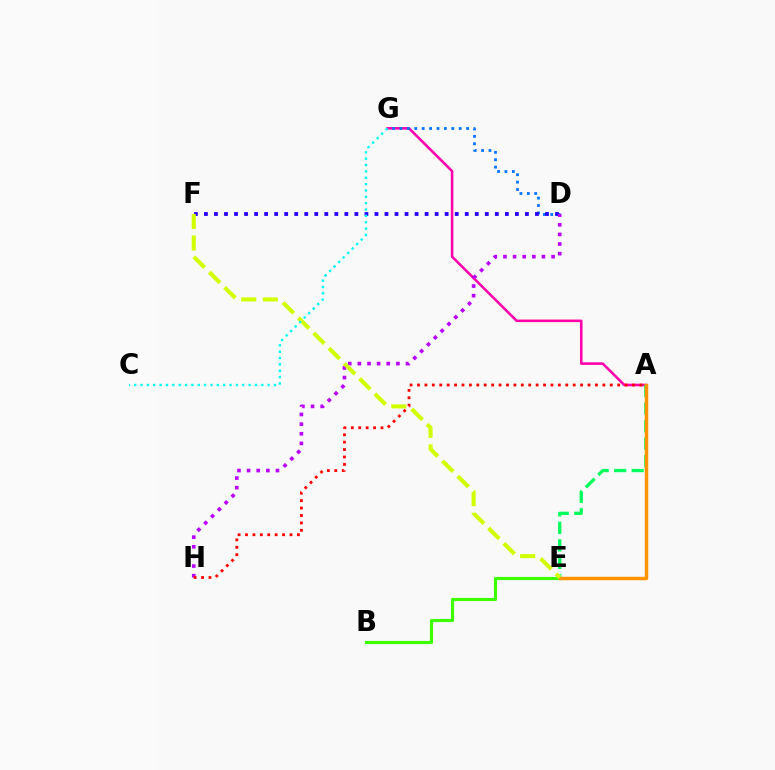{('A', 'G'): [{'color': '#ff00ac', 'line_style': 'solid', 'thickness': 1.86}], ('B', 'E'): [{'color': '#3dff00', 'line_style': 'solid', 'thickness': 2.27}], ('D', 'G'): [{'color': '#0074ff', 'line_style': 'dotted', 'thickness': 2.01}], ('D', 'F'): [{'color': '#2500ff', 'line_style': 'dotted', 'thickness': 2.73}], ('A', 'E'): [{'color': '#00ff5c', 'line_style': 'dashed', 'thickness': 2.38}, {'color': '#ff9400', 'line_style': 'solid', 'thickness': 2.48}], ('D', 'H'): [{'color': '#b900ff', 'line_style': 'dotted', 'thickness': 2.62}], ('E', 'F'): [{'color': '#d1ff00', 'line_style': 'dashed', 'thickness': 2.93}], ('A', 'H'): [{'color': '#ff0000', 'line_style': 'dotted', 'thickness': 2.01}], ('C', 'G'): [{'color': '#00fff6', 'line_style': 'dotted', 'thickness': 1.73}]}